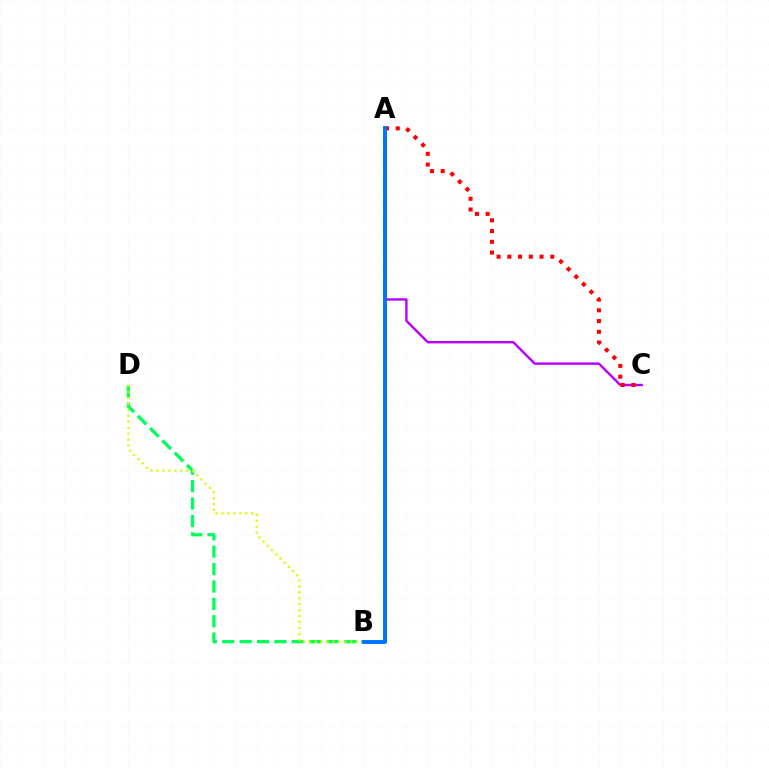{('A', 'C'): [{'color': '#b900ff', 'line_style': 'solid', 'thickness': 1.74}, {'color': '#ff0000', 'line_style': 'dotted', 'thickness': 2.92}], ('B', 'D'): [{'color': '#00ff5c', 'line_style': 'dashed', 'thickness': 2.36}, {'color': '#d1ff00', 'line_style': 'dotted', 'thickness': 1.62}], ('A', 'B'): [{'color': '#0074ff', 'line_style': 'solid', 'thickness': 2.83}]}